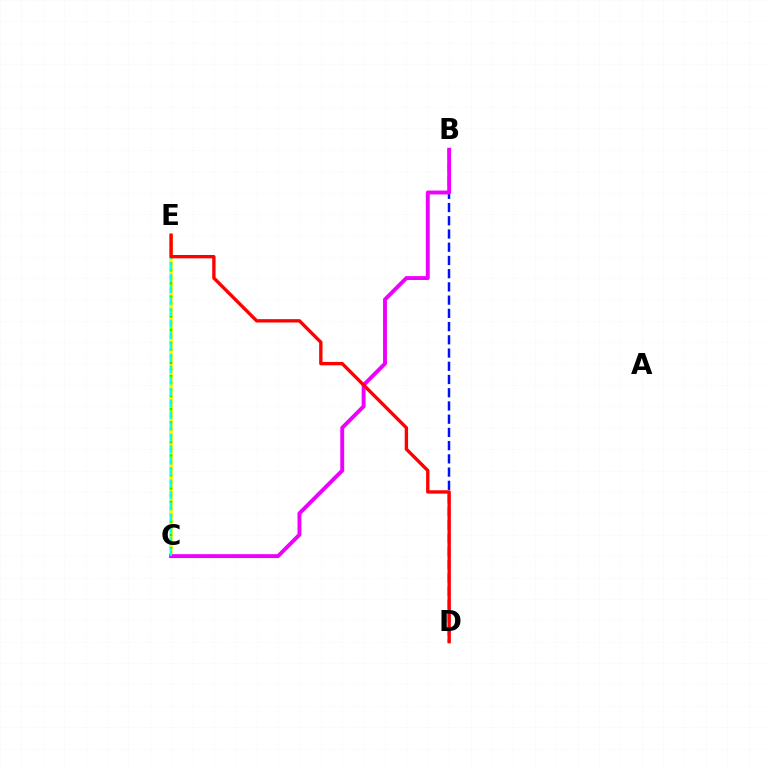{('C', 'E'): [{'color': '#fcf500', 'line_style': 'solid', 'thickness': 2.62}, {'color': '#08ff00', 'line_style': 'dotted', 'thickness': 1.8}, {'color': '#00fff6', 'line_style': 'dashed', 'thickness': 1.55}], ('B', 'D'): [{'color': '#0010ff', 'line_style': 'dashed', 'thickness': 1.8}], ('B', 'C'): [{'color': '#ee00ff', 'line_style': 'solid', 'thickness': 2.81}], ('D', 'E'): [{'color': '#ff0000', 'line_style': 'solid', 'thickness': 2.42}]}